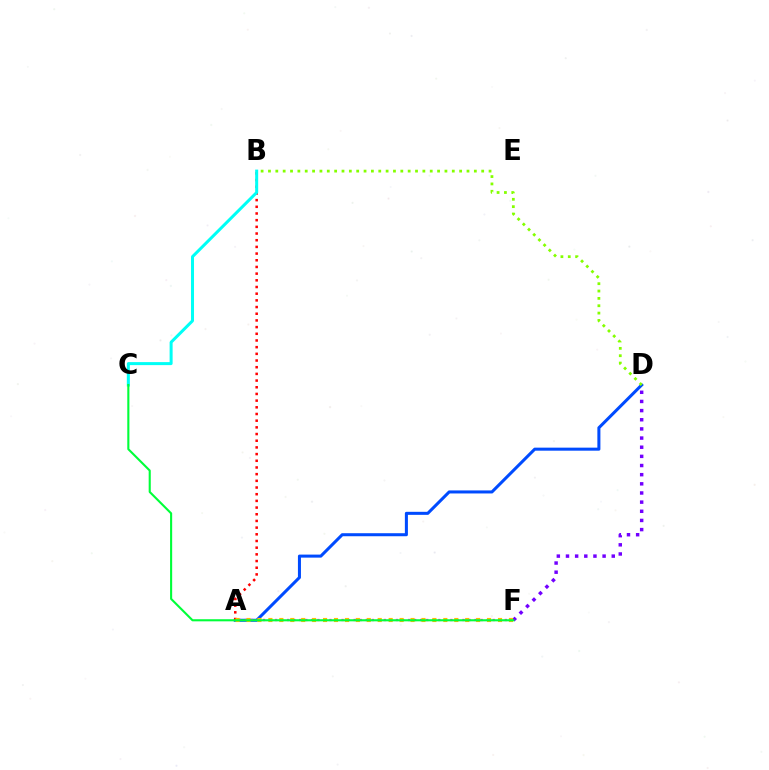{('A', 'D'): [{'color': '#004bff', 'line_style': 'solid', 'thickness': 2.18}], ('B', 'D'): [{'color': '#84ff00', 'line_style': 'dotted', 'thickness': 2.0}], ('A', 'B'): [{'color': '#ff0000', 'line_style': 'dotted', 'thickness': 1.82}], ('A', 'F'): [{'color': '#ff00cf', 'line_style': 'dotted', 'thickness': 1.64}, {'color': '#ffbd00', 'line_style': 'dotted', 'thickness': 2.97}], ('D', 'F'): [{'color': '#7200ff', 'line_style': 'dotted', 'thickness': 2.49}], ('B', 'C'): [{'color': '#00fff6', 'line_style': 'solid', 'thickness': 2.17}], ('C', 'F'): [{'color': '#00ff39', 'line_style': 'solid', 'thickness': 1.52}]}